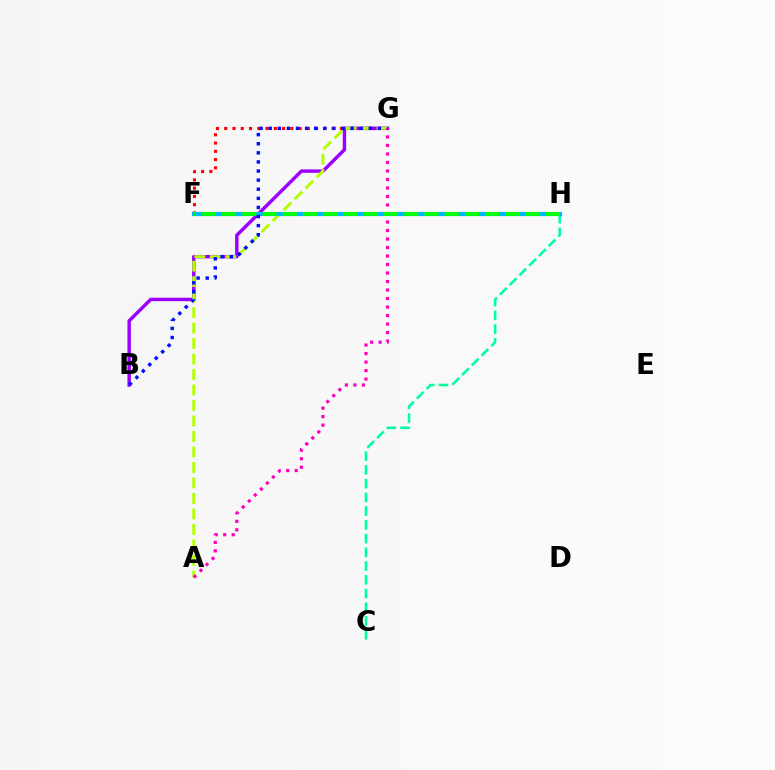{('F', 'H'): [{'color': '#ffa500', 'line_style': 'dotted', 'thickness': 1.75}, {'color': '#00b5ff', 'line_style': 'solid', 'thickness': 3.0}, {'color': '#08ff00', 'line_style': 'dashed', 'thickness': 2.75}], ('F', 'G'): [{'color': '#ff0000', 'line_style': 'dotted', 'thickness': 2.24}], ('B', 'G'): [{'color': '#9b00ff', 'line_style': 'solid', 'thickness': 2.48}, {'color': '#0010ff', 'line_style': 'dotted', 'thickness': 2.47}], ('C', 'H'): [{'color': '#00ff9d', 'line_style': 'dashed', 'thickness': 1.87}], ('A', 'G'): [{'color': '#b3ff00', 'line_style': 'dashed', 'thickness': 2.1}, {'color': '#ff00bd', 'line_style': 'dotted', 'thickness': 2.31}]}